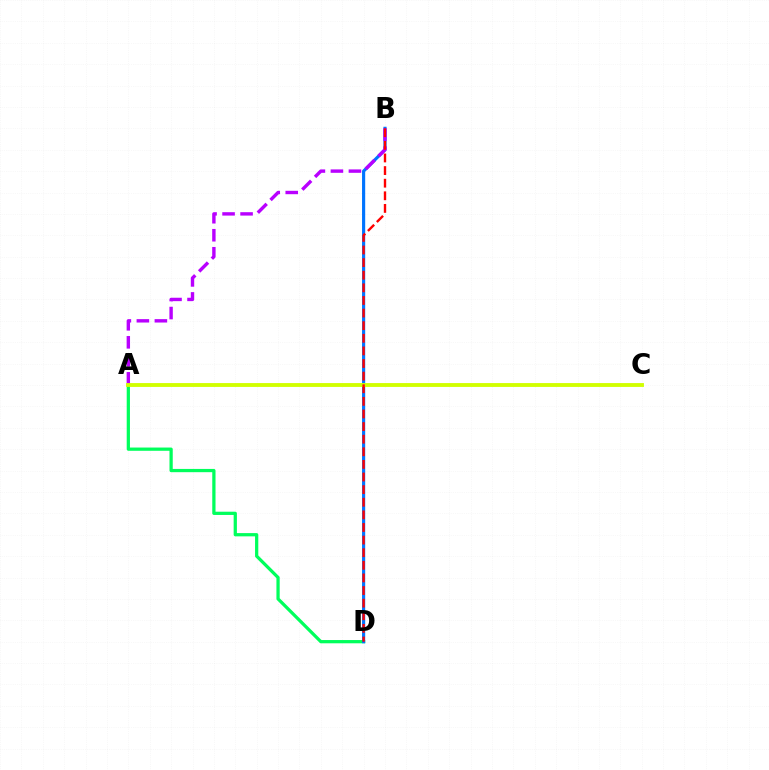{('A', 'D'): [{'color': '#00ff5c', 'line_style': 'solid', 'thickness': 2.34}], ('B', 'D'): [{'color': '#0074ff', 'line_style': 'solid', 'thickness': 2.27}, {'color': '#ff0000', 'line_style': 'dashed', 'thickness': 1.71}], ('A', 'B'): [{'color': '#b900ff', 'line_style': 'dashed', 'thickness': 2.45}], ('A', 'C'): [{'color': '#d1ff00', 'line_style': 'solid', 'thickness': 2.78}]}